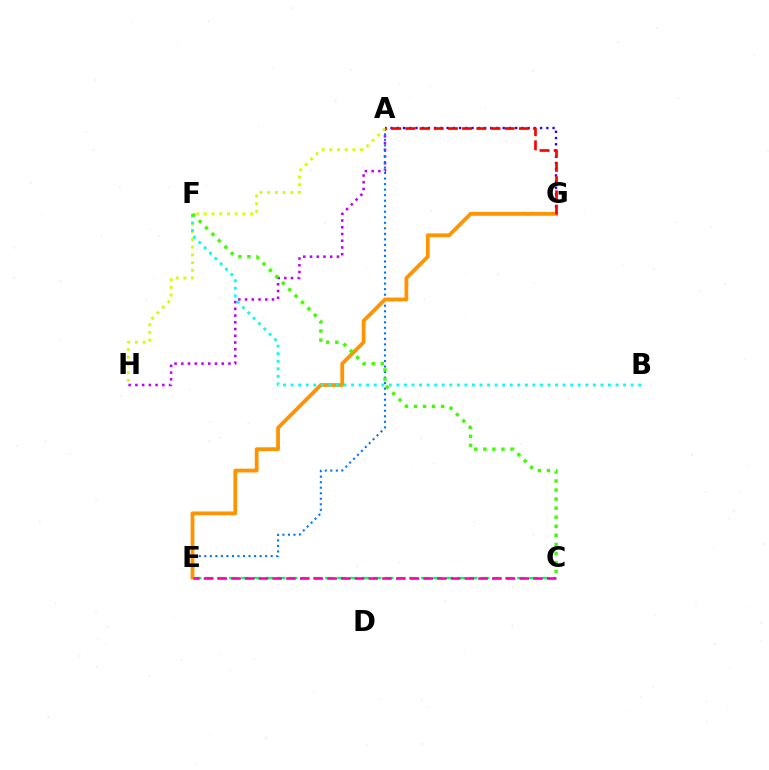{('A', 'G'): [{'color': '#2500ff', 'line_style': 'dotted', 'thickness': 1.69}, {'color': '#ff0000', 'line_style': 'dashed', 'thickness': 1.93}], ('A', 'H'): [{'color': '#b900ff', 'line_style': 'dotted', 'thickness': 1.83}, {'color': '#d1ff00', 'line_style': 'dotted', 'thickness': 2.09}], ('A', 'E'): [{'color': '#0074ff', 'line_style': 'dotted', 'thickness': 1.5}], ('E', 'G'): [{'color': '#ff9400', 'line_style': 'solid', 'thickness': 2.73}], ('B', 'F'): [{'color': '#00fff6', 'line_style': 'dotted', 'thickness': 2.05}], ('C', 'E'): [{'color': '#00ff5c', 'line_style': 'dashed', 'thickness': 1.63}, {'color': '#ff00ac', 'line_style': 'dashed', 'thickness': 1.86}], ('C', 'F'): [{'color': '#3dff00', 'line_style': 'dotted', 'thickness': 2.46}]}